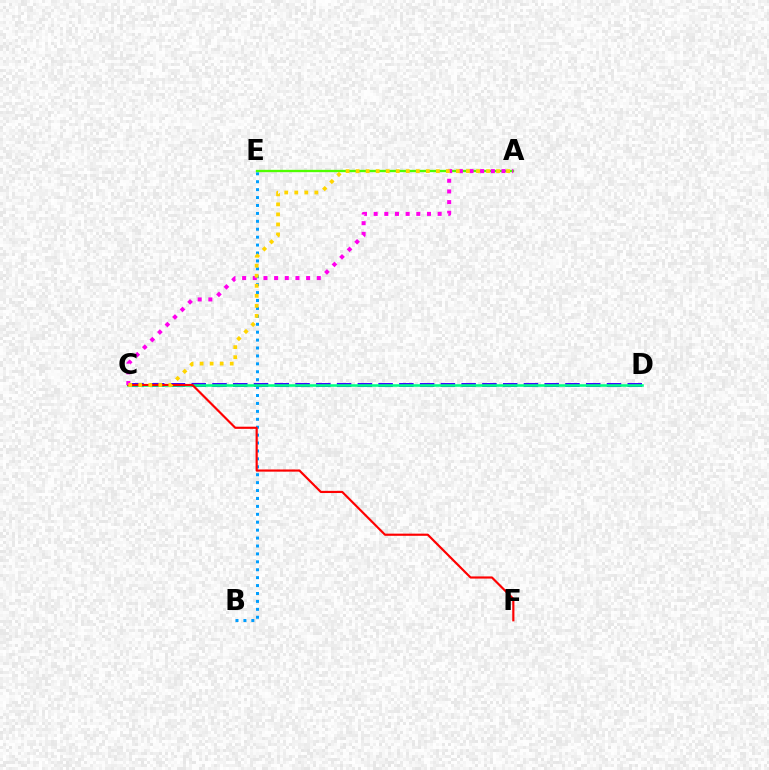{('B', 'E'): [{'color': '#009eff', 'line_style': 'dotted', 'thickness': 2.15}], ('A', 'E'): [{'color': '#4fff00', 'line_style': 'solid', 'thickness': 1.68}], ('C', 'D'): [{'color': '#3700ff', 'line_style': 'dashed', 'thickness': 2.82}, {'color': '#00ff86', 'line_style': 'solid', 'thickness': 1.86}], ('C', 'F'): [{'color': '#ff0000', 'line_style': 'solid', 'thickness': 1.56}], ('A', 'C'): [{'color': '#ff00ed', 'line_style': 'dotted', 'thickness': 2.9}, {'color': '#ffd500', 'line_style': 'dotted', 'thickness': 2.73}]}